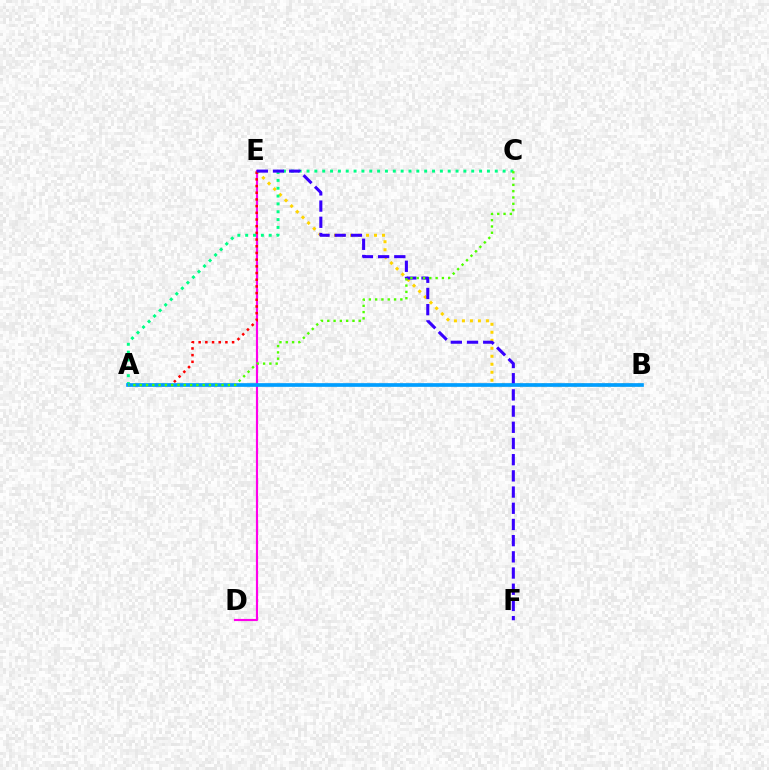{('B', 'E'): [{'color': '#ffd500', 'line_style': 'dotted', 'thickness': 2.17}], ('D', 'E'): [{'color': '#ff00ed', 'line_style': 'solid', 'thickness': 1.56}], ('A', 'E'): [{'color': '#ff0000', 'line_style': 'dotted', 'thickness': 1.82}], ('A', 'C'): [{'color': '#00ff86', 'line_style': 'dotted', 'thickness': 2.13}, {'color': '#4fff00', 'line_style': 'dotted', 'thickness': 1.71}], ('E', 'F'): [{'color': '#3700ff', 'line_style': 'dashed', 'thickness': 2.2}], ('A', 'B'): [{'color': '#009eff', 'line_style': 'solid', 'thickness': 2.66}]}